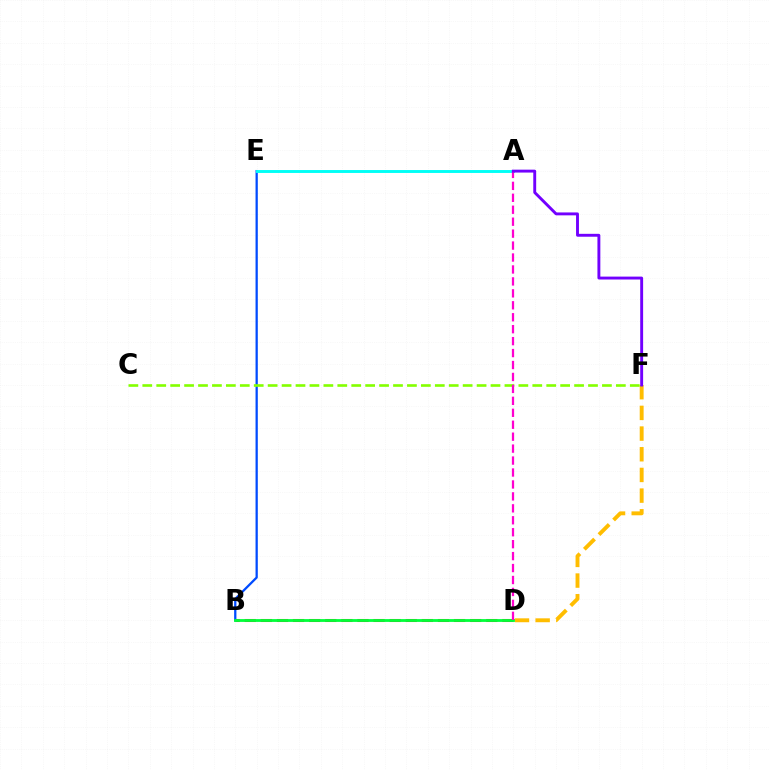{('B', 'D'): [{'color': '#ff0000', 'line_style': 'dashed', 'thickness': 2.19}, {'color': '#00ff39', 'line_style': 'solid', 'thickness': 2.03}], ('B', 'E'): [{'color': '#004bff', 'line_style': 'solid', 'thickness': 1.64}], ('A', 'E'): [{'color': '#00fff6', 'line_style': 'solid', 'thickness': 2.1}], ('D', 'F'): [{'color': '#ffbd00', 'line_style': 'dashed', 'thickness': 2.81}], ('C', 'F'): [{'color': '#84ff00', 'line_style': 'dashed', 'thickness': 1.89}], ('A', 'D'): [{'color': '#ff00cf', 'line_style': 'dashed', 'thickness': 1.62}], ('A', 'F'): [{'color': '#7200ff', 'line_style': 'solid', 'thickness': 2.09}]}